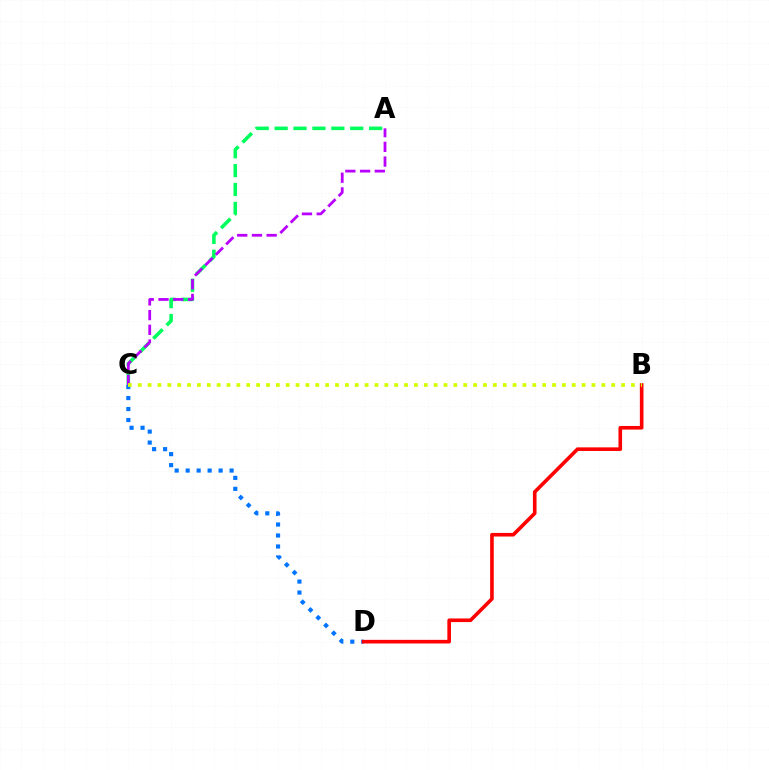{('A', 'C'): [{'color': '#00ff5c', 'line_style': 'dashed', 'thickness': 2.57}, {'color': '#b900ff', 'line_style': 'dashed', 'thickness': 2.0}], ('C', 'D'): [{'color': '#0074ff', 'line_style': 'dotted', 'thickness': 2.98}], ('B', 'D'): [{'color': '#ff0000', 'line_style': 'solid', 'thickness': 2.6}], ('B', 'C'): [{'color': '#d1ff00', 'line_style': 'dotted', 'thickness': 2.68}]}